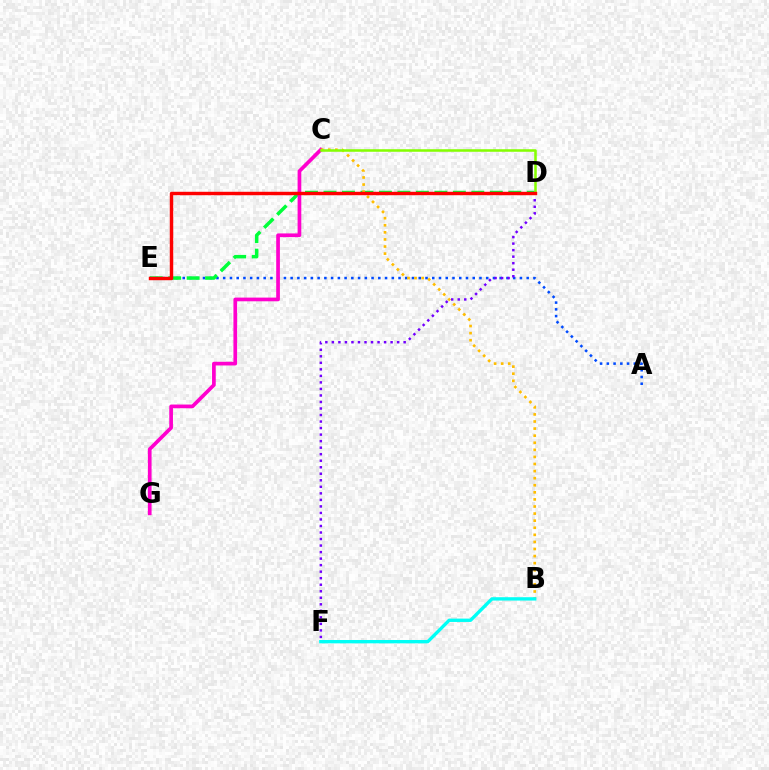{('A', 'E'): [{'color': '#004bff', 'line_style': 'dotted', 'thickness': 1.83}], ('D', 'E'): [{'color': '#00ff39', 'line_style': 'dashed', 'thickness': 2.51}, {'color': '#ff0000', 'line_style': 'solid', 'thickness': 2.47}], ('C', 'G'): [{'color': '#ff00cf', 'line_style': 'solid', 'thickness': 2.66}], ('B', 'C'): [{'color': '#ffbd00', 'line_style': 'dotted', 'thickness': 1.92}], ('C', 'D'): [{'color': '#84ff00', 'line_style': 'solid', 'thickness': 1.83}], ('D', 'F'): [{'color': '#7200ff', 'line_style': 'dotted', 'thickness': 1.77}], ('B', 'F'): [{'color': '#00fff6', 'line_style': 'solid', 'thickness': 2.41}]}